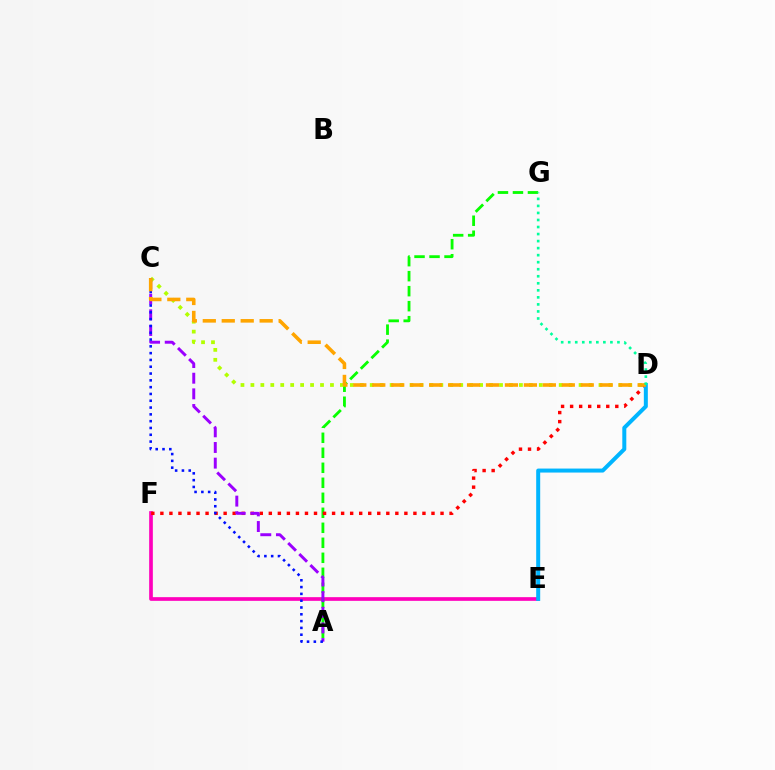{('E', 'F'): [{'color': '#ff00bd', 'line_style': 'solid', 'thickness': 2.65}], ('A', 'G'): [{'color': '#08ff00', 'line_style': 'dashed', 'thickness': 2.04}], ('C', 'D'): [{'color': '#b3ff00', 'line_style': 'dotted', 'thickness': 2.7}, {'color': '#ffa500', 'line_style': 'dashed', 'thickness': 2.57}], ('D', 'F'): [{'color': '#ff0000', 'line_style': 'dotted', 'thickness': 2.46}], ('A', 'C'): [{'color': '#9b00ff', 'line_style': 'dashed', 'thickness': 2.13}, {'color': '#0010ff', 'line_style': 'dotted', 'thickness': 1.85}], ('D', 'E'): [{'color': '#00b5ff', 'line_style': 'solid', 'thickness': 2.88}], ('D', 'G'): [{'color': '#00ff9d', 'line_style': 'dotted', 'thickness': 1.91}]}